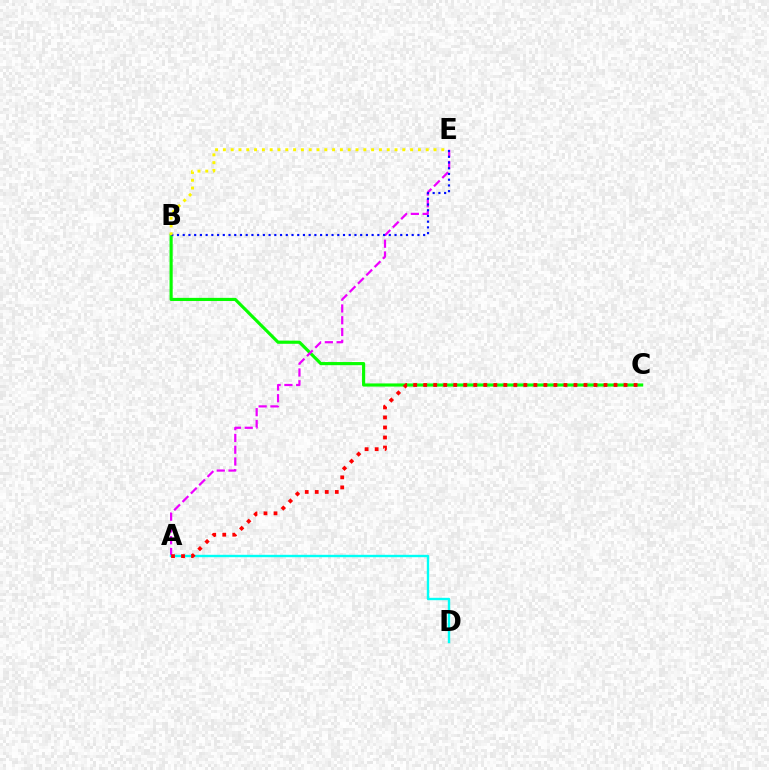{('B', 'C'): [{'color': '#08ff00', 'line_style': 'solid', 'thickness': 2.26}], ('A', 'E'): [{'color': '#ee00ff', 'line_style': 'dashed', 'thickness': 1.6}], ('A', 'D'): [{'color': '#00fff6', 'line_style': 'solid', 'thickness': 1.72}], ('B', 'E'): [{'color': '#0010ff', 'line_style': 'dotted', 'thickness': 1.56}, {'color': '#fcf500', 'line_style': 'dotted', 'thickness': 2.12}], ('A', 'C'): [{'color': '#ff0000', 'line_style': 'dotted', 'thickness': 2.72}]}